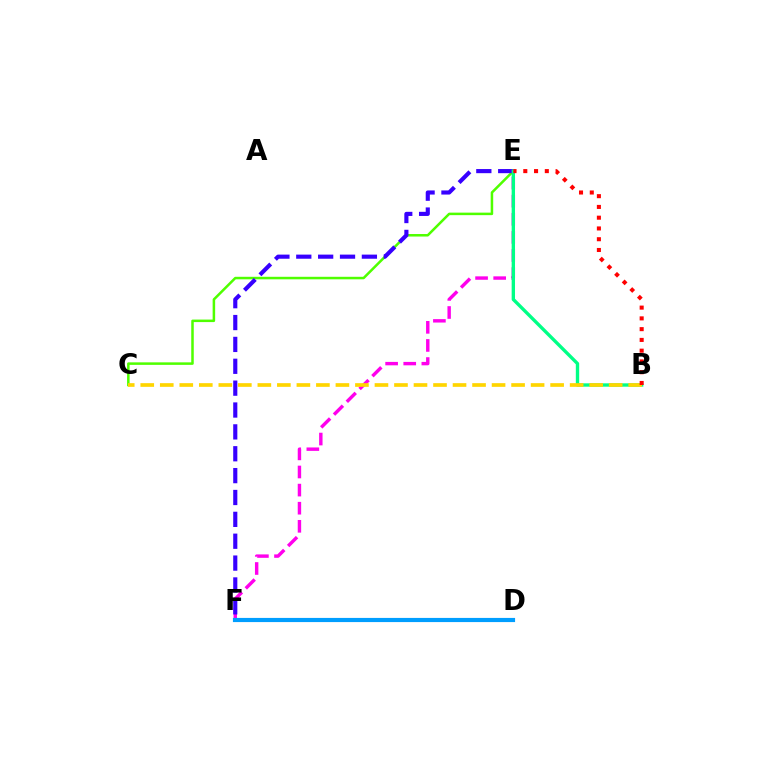{('C', 'E'): [{'color': '#4fff00', 'line_style': 'solid', 'thickness': 1.81}], ('E', 'F'): [{'color': '#ff00ed', 'line_style': 'dashed', 'thickness': 2.46}, {'color': '#3700ff', 'line_style': 'dashed', 'thickness': 2.97}], ('B', 'E'): [{'color': '#00ff86', 'line_style': 'solid', 'thickness': 2.42}, {'color': '#ff0000', 'line_style': 'dotted', 'thickness': 2.92}], ('B', 'C'): [{'color': '#ffd500', 'line_style': 'dashed', 'thickness': 2.65}], ('D', 'F'): [{'color': '#009eff', 'line_style': 'solid', 'thickness': 3.0}]}